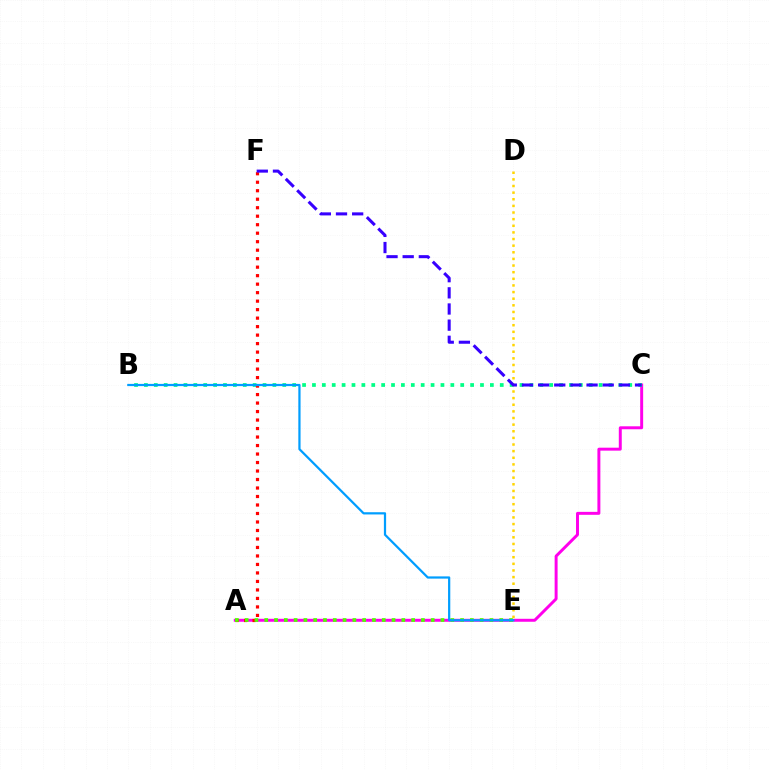{('A', 'C'): [{'color': '#ff00ed', 'line_style': 'solid', 'thickness': 2.13}], ('B', 'C'): [{'color': '#00ff86', 'line_style': 'dotted', 'thickness': 2.69}], ('A', 'F'): [{'color': '#ff0000', 'line_style': 'dotted', 'thickness': 2.31}], ('A', 'E'): [{'color': '#4fff00', 'line_style': 'dotted', 'thickness': 2.66}], ('B', 'E'): [{'color': '#009eff', 'line_style': 'solid', 'thickness': 1.6}], ('D', 'E'): [{'color': '#ffd500', 'line_style': 'dotted', 'thickness': 1.8}], ('C', 'F'): [{'color': '#3700ff', 'line_style': 'dashed', 'thickness': 2.19}]}